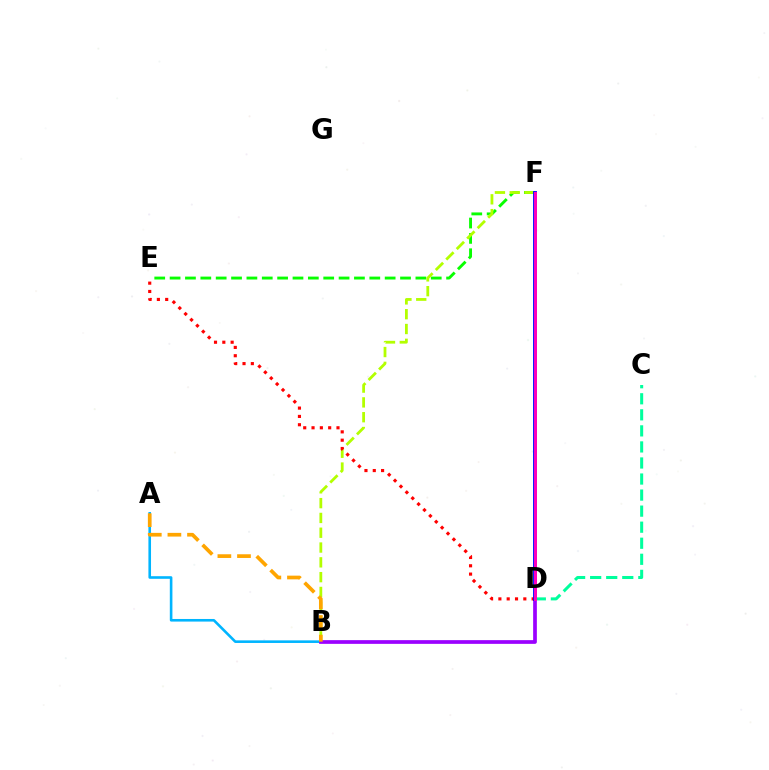{('E', 'F'): [{'color': '#08ff00', 'line_style': 'dashed', 'thickness': 2.09}], ('A', 'B'): [{'color': '#00b5ff', 'line_style': 'solid', 'thickness': 1.88}, {'color': '#ffa500', 'line_style': 'dashed', 'thickness': 2.66}], ('B', 'F'): [{'color': '#b3ff00', 'line_style': 'dashed', 'thickness': 2.01}], ('B', 'D'): [{'color': '#9b00ff', 'line_style': 'solid', 'thickness': 2.67}], ('D', 'E'): [{'color': '#ff0000', 'line_style': 'dotted', 'thickness': 2.26}], ('C', 'D'): [{'color': '#00ff9d', 'line_style': 'dashed', 'thickness': 2.18}], ('D', 'F'): [{'color': '#0010ff', 'line_style': 'solid', 'thickness': 2.79}, {'color': '#ff00bd', 'line_style': 'solid', 'thickness': 2.14}]}